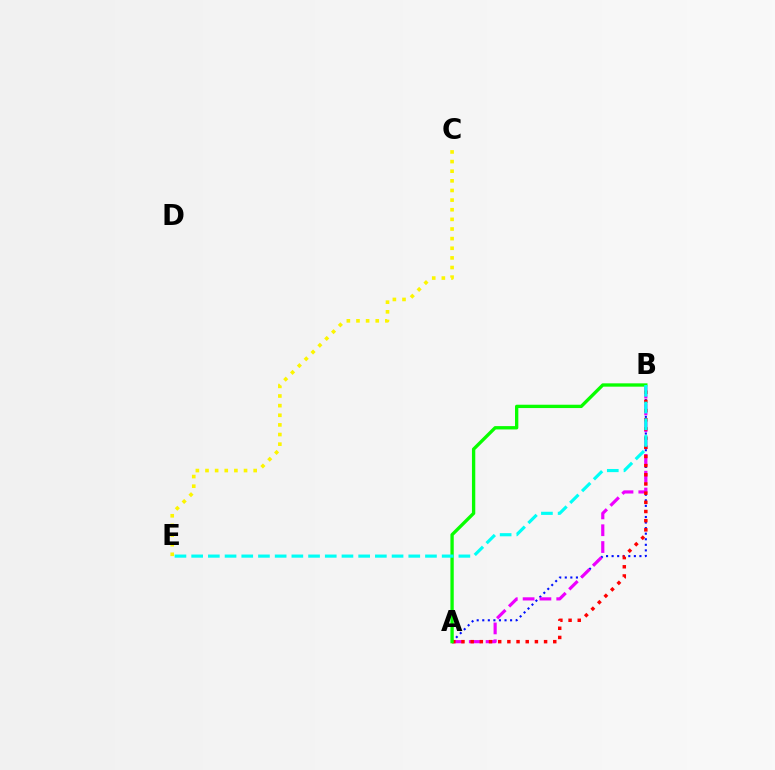{('A', 'B'): [{'color': '#0010ff', 'line_style': 'dotted', 'thickness': 1.51}, {'color': '#ee00ff', 'line_style': 'dashed', 'thickness': 2.28}, {'color': '#ff0000', 'line_style': 'dotted', 'thickness': 2.49}, {'color': '#08ff00', 'line_style': 'solid', 'thickness': 2.4}], ('C', 'E'): [{'color': '#fcf500', 'line_style': 'dotted', 'thickness': 2.62}], ('B', 'E'): [{'color': '#00fff6', 'line_style': 'dashed', 'thickness': 2.27}]}